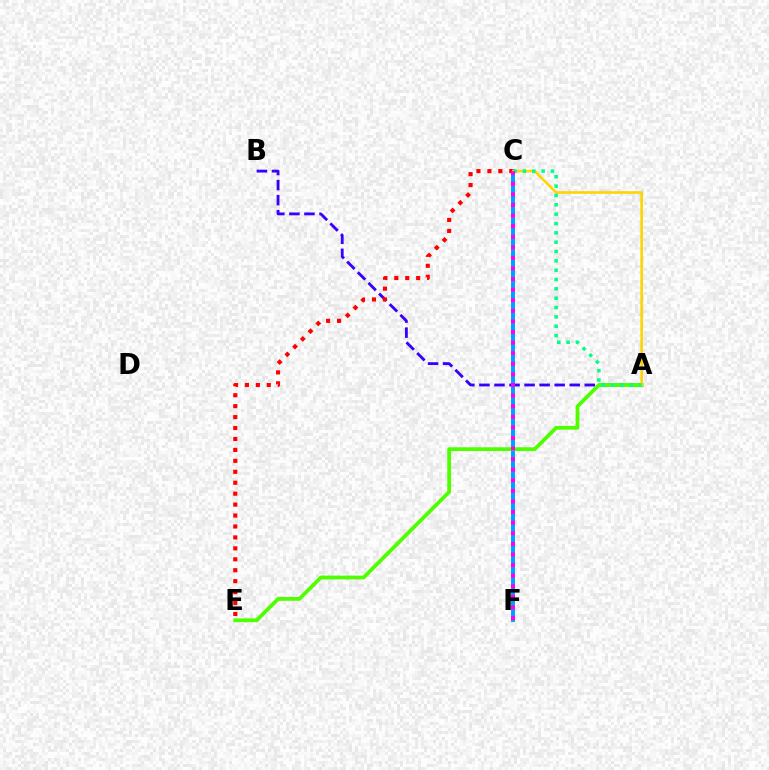{('A', 'B'): [{'color': '#3700ff', 'line_style': 'dashed', 'thickness': 2.04}], ('C', 'F'): [{'color': '#009eff', 'line_style': 'solid', 'thickness': 2.82}, {'color': '#ff00ed', 'line_style': 'dotted', 'thickness': 2.88}], ('C', 'E'): [{'color': '#ff0000', 'line_style': 'dotted', 'thickness': 2.97}], ('A', 'E'): [{'color': '#4fff00', 'line_style': 'solid', 'thickness': 2.72}], ('A', 'C'): [{'color': '#ffd500', 'line_style': 'solid', 'thickness': 1.89}, {'color': '#00ff86', 'line_style': 'dotted', 'thickness': 2.54}]}